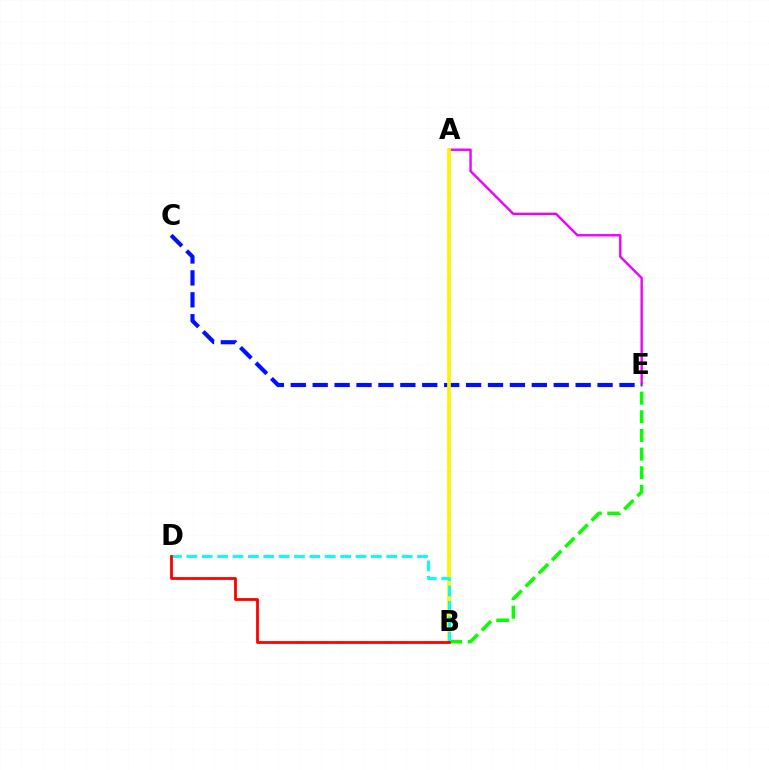{('A', 'E'): [{'color': '#ee00ff', 'line_style': 'solid', 'thickness': 1.71}], ('B', 'E'): [{'color': '#08ff00', 'line_style': 'dashed', 'thickness': 2.53}], ('C', 'E'): [{'color': '#0010ff', 'line_style': 'dashed', 'thickness': 2.98}], ('A', 'B'): [{'color': '#fcf500', 'line_style': 'solid', 'thickness': 2.66}], ('B', 'D'): [{'color': '#00fff6', 'line_style': 'dashed', 'thickness': 2.09}, {'color': '#ff0000', 'line_style': 'solid', 'thickness': 2.01}]}